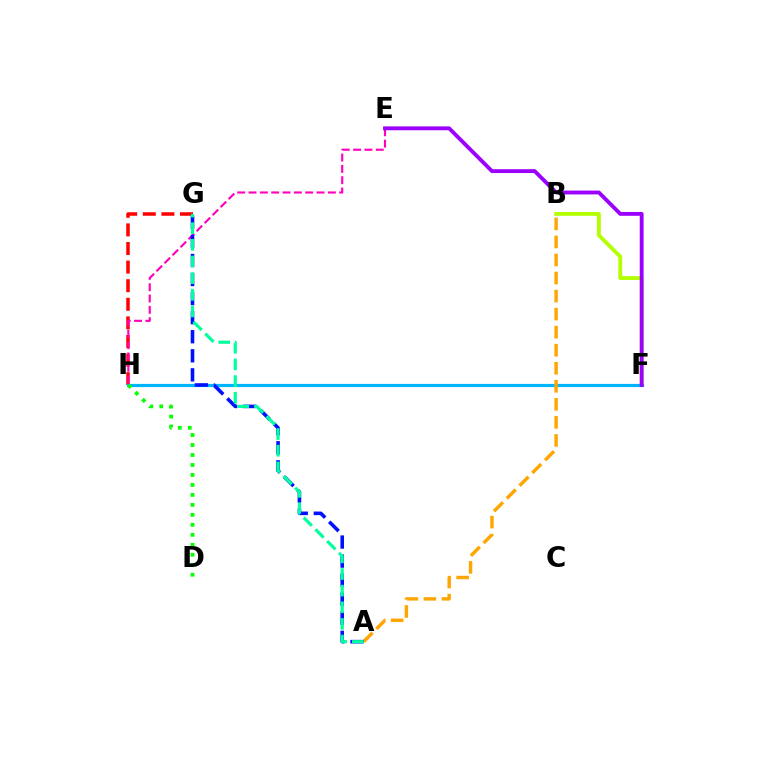{('G', 'H'): [{'color': '#ff0000', 'line_style': 'dashed', 'thickness': 2.53}], ('B', 'F'): [{'color': '#b3ff00', 'line_style': 'solid', 'thickness': 2.76}], ('F', 'H'): [{'color': '#00b5ff', 'line_style': 'solid', 'thickness': 2.31}], ('E', 'H'): [{'color': '#ff00bd', 'line_style': 'dashed', 'thickness': 1.54}], ('A', 'B'): [{'color': '#ffa500', 'line_style': 'dashed', 'thickness': 2.45}], ('A', 'G'): [{'color': '#0010ff', 'line_style': 'dashed', 'thickness': 2.59}, {'color': '#00ff9d', 'line_style': 'dashed', 'thickness': 2.26}], ('D', 'H'): [{'color': '#08ff00', 'line_style': 'dotted', 'thickness': 2.71}], ('E', 'F'): [{'color': '#9b00ff', 'line_style': 'solid', 'thickness': 2.77}]}